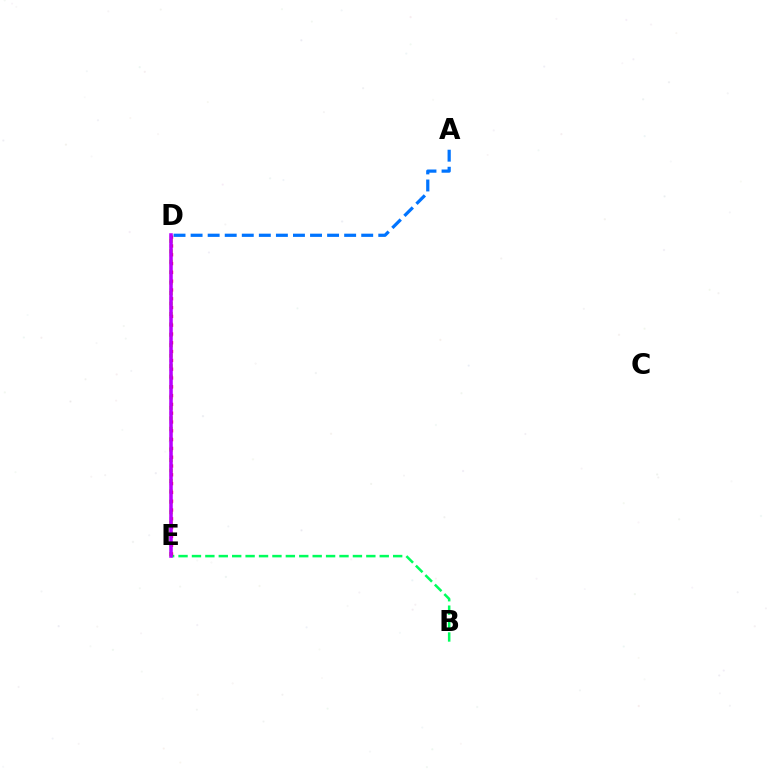{('D', 'E'): [{'color': '#d1ff00', 'line_style': 'dotted', 'thickness': 2.84}, {'color': '#ff0000', 'line_style': 'dotted', 'thickness': 2.39}, {'color': '#b900ff', 'line_style': 'solid', 'thickness': 2.56}], ('B', 'E'): [{'color': '#00ff5c', 'line_style': 'dashed', 'thickness': 1.82}], ('A', 'D'): [{'color': '#0074ff', 'line_style': 'dashed', 'thickness': 2.32}]}